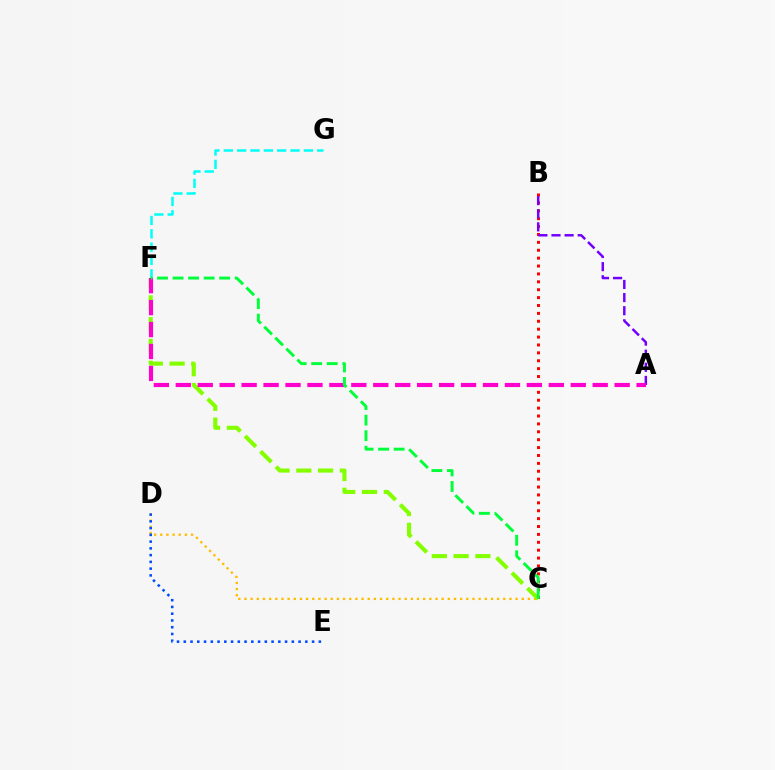{('C', 'D'): [{'color': '#ffbd00', 'line_style': 'dotted', 'thickness': 1.67}], ('B', 'C'): [{'color': '#ff0000', 'line_style': 'dotted', 'thickness': 2.14}], ('F', 'G'): [{'color': '#00fff6', 'line_style': 'dashed', 'thickness': 1.81}], ('A', 'B'): [{'color': '#7200ff', 'line_style': 'dashed', 'thickness': 1.78}], ('D', 'E'): [{'color': '#004bff', 'line_style': 'dotted', 'thickness': 1.83}], ('C', 'F'): [{'color': '#84ff00', 'line_style': 'dashed', 'thickness': 2.96}, {'color': '#00ff39', 'line_style': 'dashed', 'thickness': 2.11}], ('A', 'F'): [{'color': '#ff00cf', 'line_style': 'dashed', 'thickness': 2.98}]}